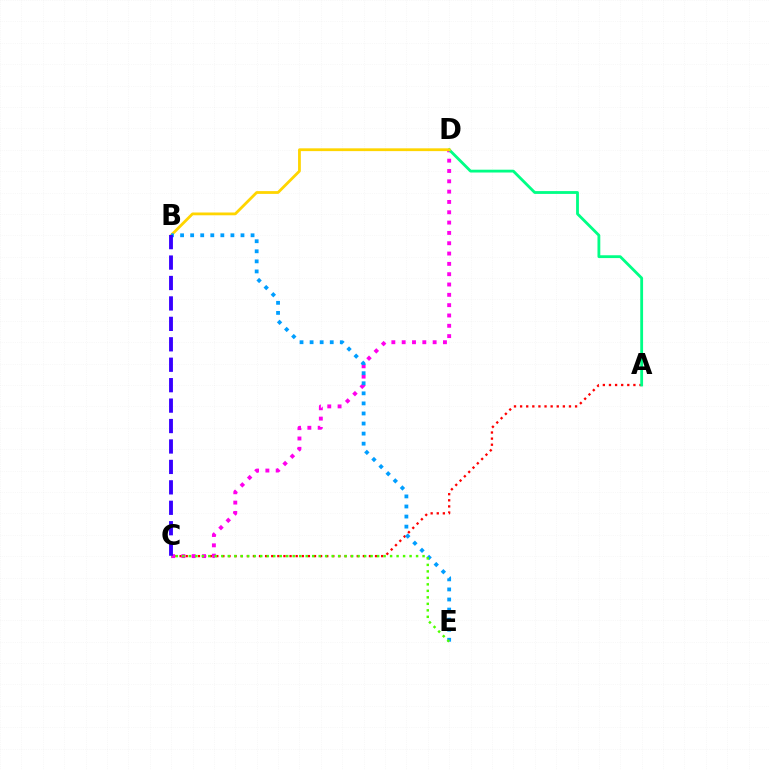{('A', 'C'): [{'color': '#ff0000', 'line_style': 'dotted', 'thickness': 1.66}], ('C', 'D'): [{'color': '#ff00ed', 'line_style': 'dotted', 'thickness': 2.8}], ('A', 'D'): [{'color': '#00ff86', 'line_style': 'solid', 'thickness': 2.03}], ('B', 'D'): [{'color': '#ffd500', 'line_style': 'solid', 'thickness': 2.01}], ('B', 'E'): [{'color': '#009eff', 'line_style': 'dotted', 'thickness': 2.74}], ('C', 'E'): [{'color': '#4fff00', 'line_style': 'dotted', 'thickness': 1.76}], ('B', 'C'): [{'color': '#3700ff', 'line_style': 'dashed', 'thickness': 2.78}]}